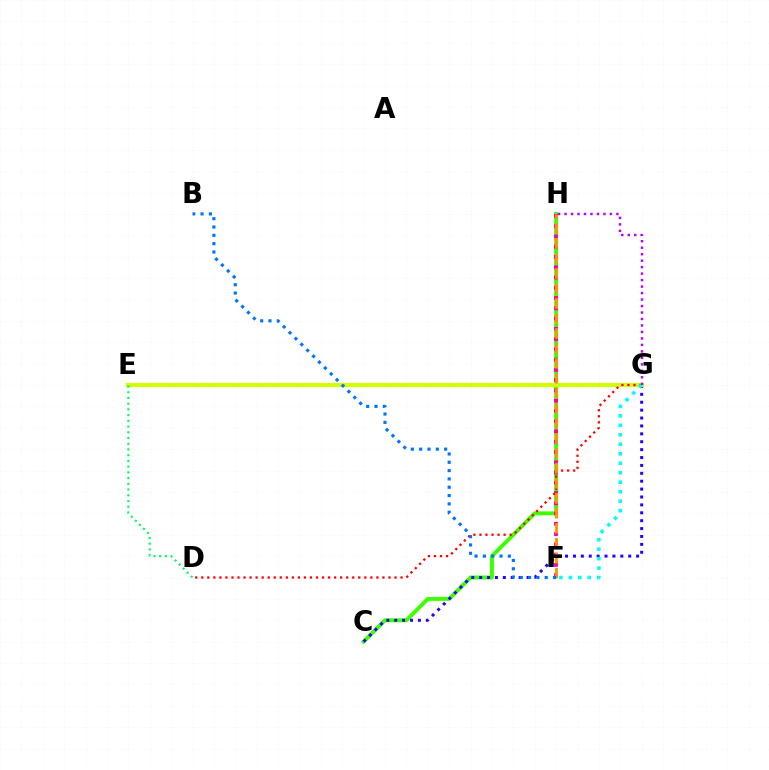{('C', 'H'): [{'color': '#3dff00', 'line_style': 'solid', 'thickness': 2.83}], ('C', 'G'): [{'color': '#2500ff', 'line_style': 'dotted', 'thickness': 2.15}], ('F', 'H'): [{'color': '#ff00ac', 'line_style': 'dotted', 'thickness': 2.79}, {'color': '#ff9400', 'line_style': 'dashed', 'thickness': 2.04}], ('E', 'G'): [{'color': '#d1ff00', 'line_style': 'solid', 'thickness': 2.98}], ('D', 'G'): [{'color': '#ff0000', 'line_style': 'dotted', 'thickness': 1.64}], ('D', 'E'): [{'color': '#00ff5c', 'line_style': 'dotted', 'thickness': 1.56}], ('F', 'G'): [{'color': '#00fff6', 'line_style': 'dotted', 'thickness': 2.58}], ('B', 'F'): [{'color': '#0074ff', 'line_style': 'dotted', 'thickness': 2.26}], ('G', 'H'): [{'color': '#b900ff', 'line_style': 'dotted', 'thickness': 1.76}]}